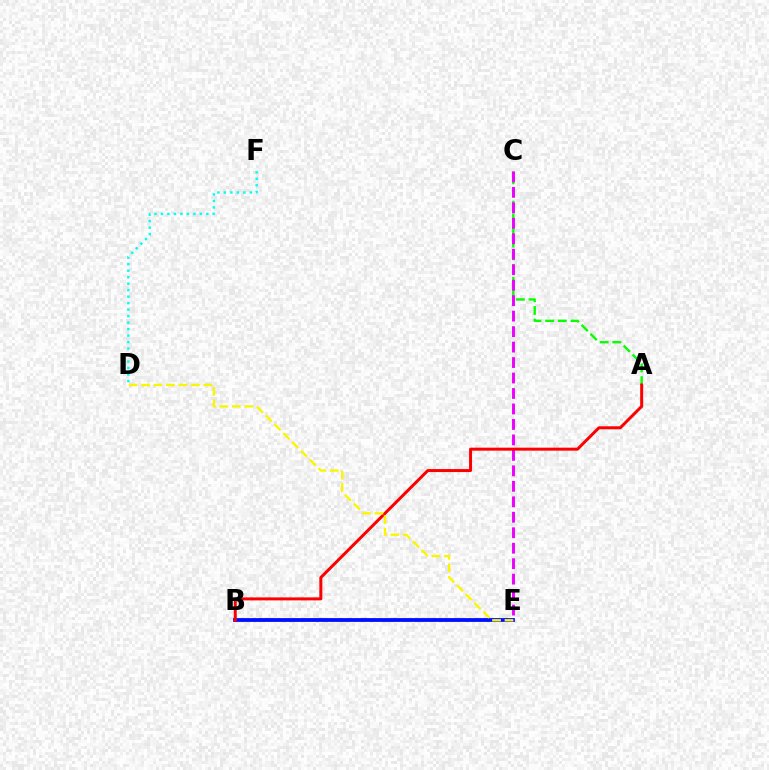{('A', 'C'): [{'color': '#08ff00', 'line_style': 'dashed', 'thickness': 1.72}], ('B', 'E'): [{'color': '#0010ff', 'line_style': 'solid', 'thickness': 2.74}], ('C', 'E'): [{'color': '#ee00ff', 'line_style': 'dashed', 'thickness': 2.1}], ('D', 'F'): [{'color': '#00fff6', 'line_style': 'dotted', 'thickness': 1.76}], ('A', 'B'): [{'color': '#ff0000', 'line_style': 'solid', 'thickness': 2.15}], ('D', 'E'): [{'color': '#fcf500', 'line_style': 'dashed', 'thickness': 1.69}]}